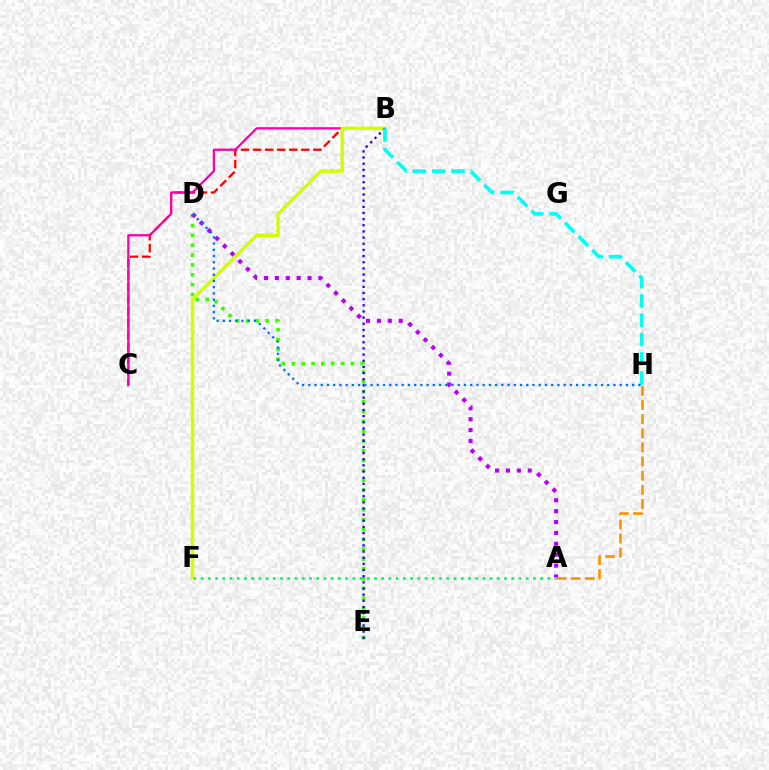{('B', 'C'): [{'color': '#ff0000', 'line_style': 'dashed', 'thickness': 1.64}, {'color': '#ff00ac', 'line_style': 'solid', 'thickness': 1.65}], ('D', 'E'): [{'color': '#3dff00', 'line_style': 'dotted', 'thickness': 2.67}], ('B', 'F'): [{'color': '#d1ff00', 'line_style': 'solid', 'thickness': 2.45}], ('B', 'E'): [{'color': '#2500ff', 'line_style': 'dotted', 'thickness': 1.67}], ('A', 'H'): [{'color': '#ff9400', 'line_style': 'dashed', 'thickness': 1.92}], ('A', 'D'): [{'color': '#b900ff', 'line_style': 'dotted', 'thickness': 2.96}], ('B', 'H'): [{'color': '#00fff6', 'line_style': 'dashed', 'thickness': 2.62}], ('A', 'F'): [{'color': '#00ff5c', 'line_style': 'dotted', 'thickness': 1.96}], ('D', 'H'): [{'color': '#0074ff', 'line_style': 'dotted', 'thickness': 1.69}]}